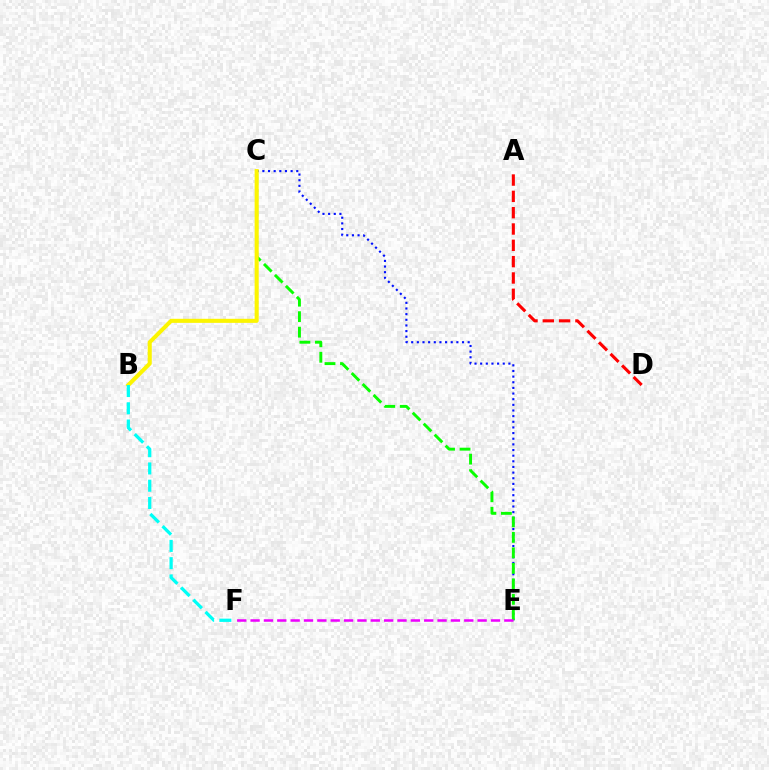{('C', 'E'): [{'color': '#0010ff', 'line_style': 'dotted', 'thickness': 1.53}, {'color': '#08ff00', 'line_style': 'dashed', 'thickness': 2.11}], ('A', 'D'): [{'color': '#ff0000', 'line_style': 'dashed', 'thickness': 2.22}], ('B', 'C'): [{'color': '#fcf500', 'line_style': 'solid', 'thickness': 2.93}], ('B', 'F'): [{'color': '#00fff6', 'line_style': 'dashed', 'thickness': 2.34}], ('E', 'F'): [{'color': '#ee00ff', 'line_style': 'dashed', 'thickness': 1.81}]}